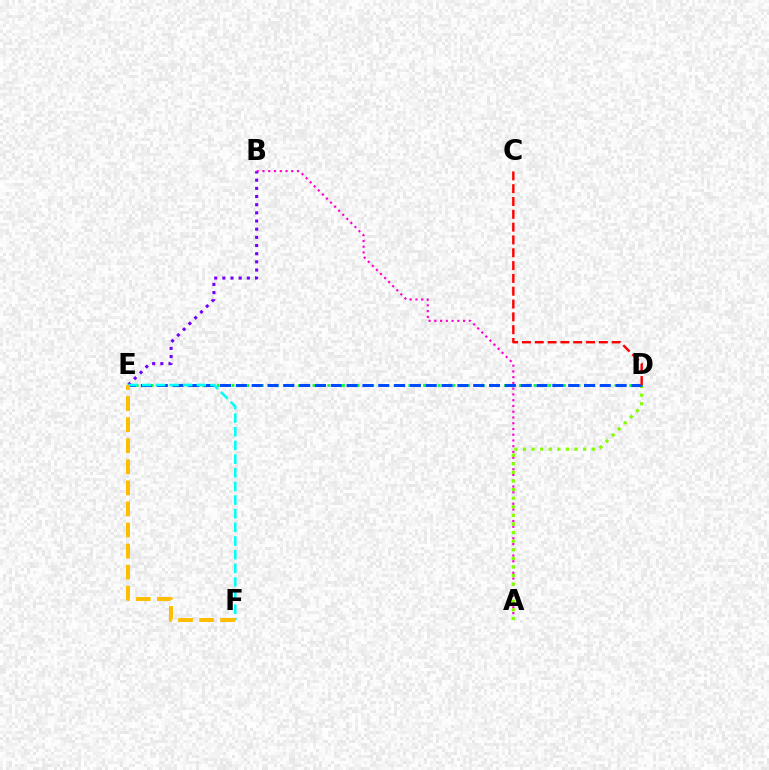{('B', 'E'): [{'color': '#7200ff', 'line_style': 'dotted', 'thickness': 2.22}], ('D', 'E'): [{'color': '#00ff39', 'line_style': 'dotted', 'thickness': 2.0}, {'color': '#004bff', 'line_style': 'dashed', 'thickness': 2.15}], ('A', 'B'): [{'color': '#ff00cf', 'line_style': 'dotted', 'thickness': 1.56}], ('A', 'D'): [{'color': '#84ff00', 'line_style': 'dotted', 'thickness': 2.34}], ('E', 'F'): [{'color': '#00fff6', 'line_style': 'dashed', 'thickness': 1.85}, {'color': '#ffbd00', 'line_style': 'dashed', 'thickness': 2.86}], ('C', 'D'): [{'color': '#ff0000', 'line_style': 'dashed', 'thickness': 1.74}]}